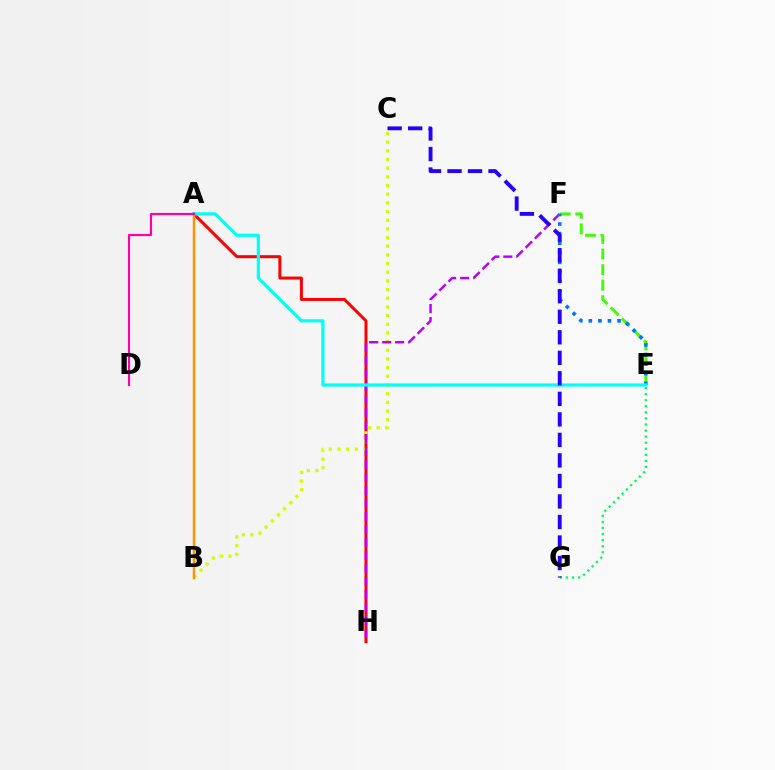{('E', 'F'): [{'color': '#3dff00', 'line_style': 'dashed', 'thickness': 2.11}, {'color': '#0074ff', 'line_style': 'dotted', 'thickness': 2.6}], ('E', 'G'): [{'color': '#00ff5c', 'line_style': 'dotted', 'thickness': 1.65}], ('A', 'H'): [{'color': '#ff0000', 'line_style': 'solid', 'thickness': 2.14}], ('B', 'C'): [{'color': '#d1ff00', 'line_style': 'dotted', 'thickness': 2.36}], ('F', 'H'): [{'color': '#b900ff', 'line_style': 'dashed', 'thickness': 1.77}], ('A', 'E'): [{'color': '#00fff6', 'line_style': 'solid', 'thickness': 2.3}], ('A', 'B'): [{'color': '#ff9400', 'line_style': 'solid', 'thickness': 1.78}], ('A', 'D'): [{'color': '#ff00ac', 'line_style': 'solid', 'thickness': 1.56}], ('C', 'G'): [{'color': '#2500ff', 'line_style': 'dashed', 'thickness': 2.79}]}